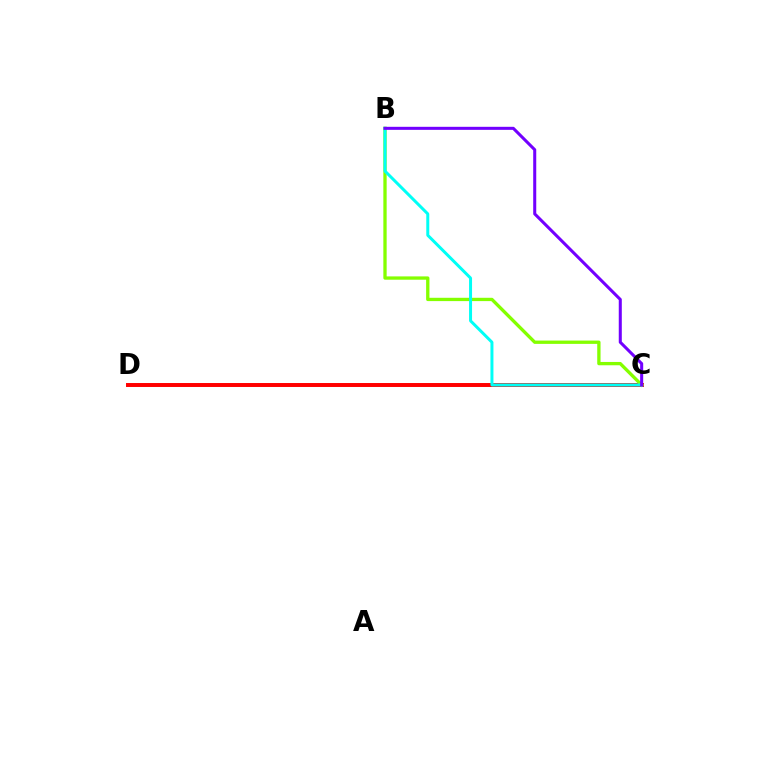{('C', 'D'): [{'color': '#ff0000', 'line_style': 'solid', 'thickness': 2.85}], ('B', 'C'): [{'color': '#84ff00', 'line_style': 'solid', 'thickness': 2.39}, {'color': '#00fff6', 'line_style': 'solid', 'thickness': 2.15}, {'color': '#7200ff', 'line_style': 'solid', 'thickness': 2.19}]}